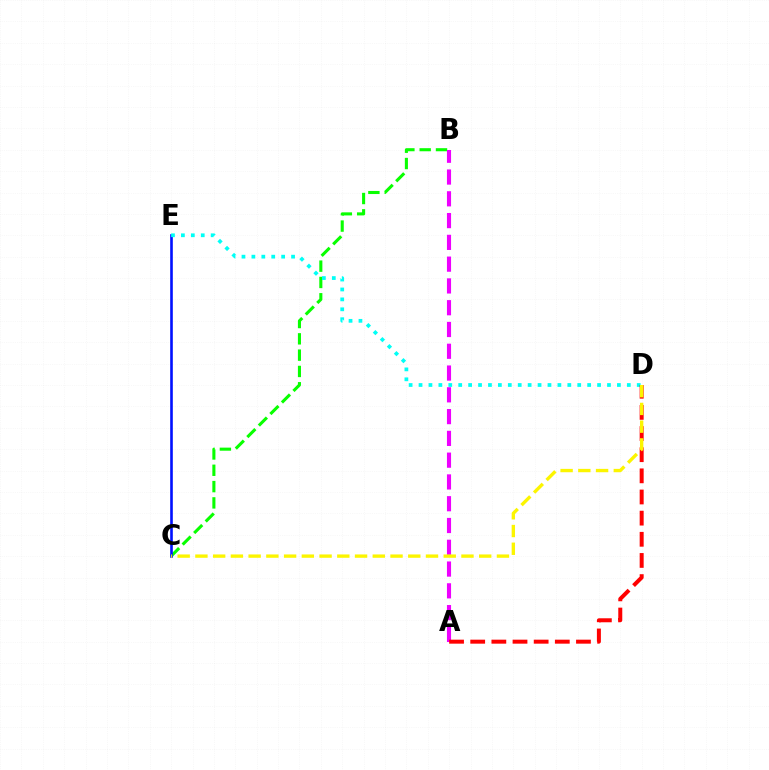{('B', 'C'): [{'color': '#08ff00', 'line_style': 'dashed', 'thickness': 2.22}], ('C', 'E'): [{'color': '#0010ff', 'line_style': 'solid', 'thickness': 1.88}], ('D', 'E'): [{'color': '#00fff6', 'line_style': 'dotted', 'thickness': 2.69}], ('A', 'B'): [{'color': '#ee00ff', 'line_style': 'dashed', 'thickness': 2.96}], ('A', 'D'): [{'color': '#ff0000', 'line_style': 'dashed', 'thickness': 2.87}], ('C', 'D'): [{'color': '#fcf500', 'line_style': 'dashed', 'thickness': 2.41}]}